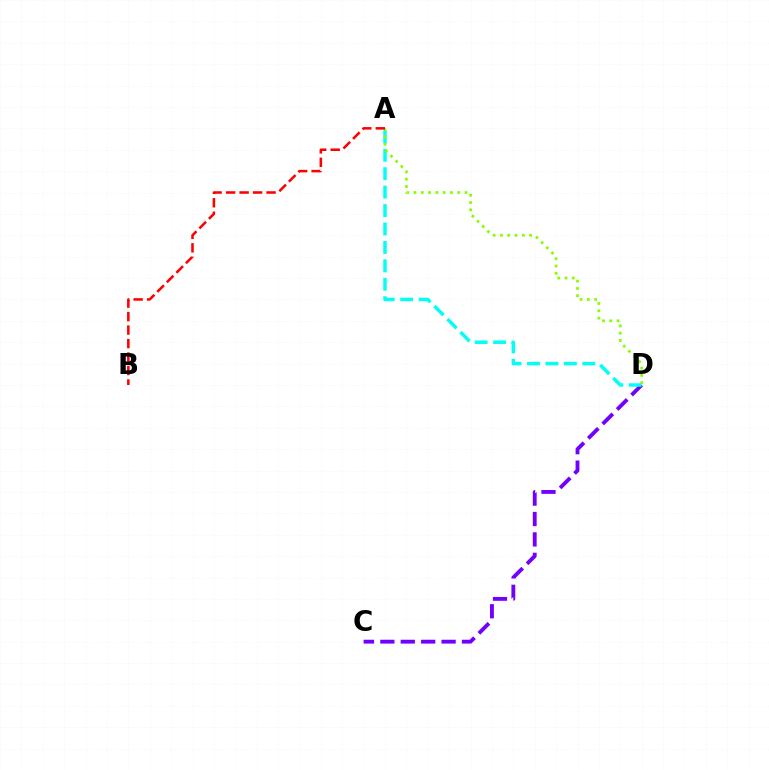{('C', 'D'): [{'color': '#7200ff', 'line_style': 'dashed', 'thickness': 2.77}], ('A', 'D'): [{'color': '#00fff6', 'line_style': 'dashed', 'thickness': 2.5}, {'color': '#84ff00', 'line_style': 'dotted', 'thickness': 1.98}], ('A', 'B'): [{'color': '#ff0000', 'line_style': 'dashed', 'thickness': 1.83}]}